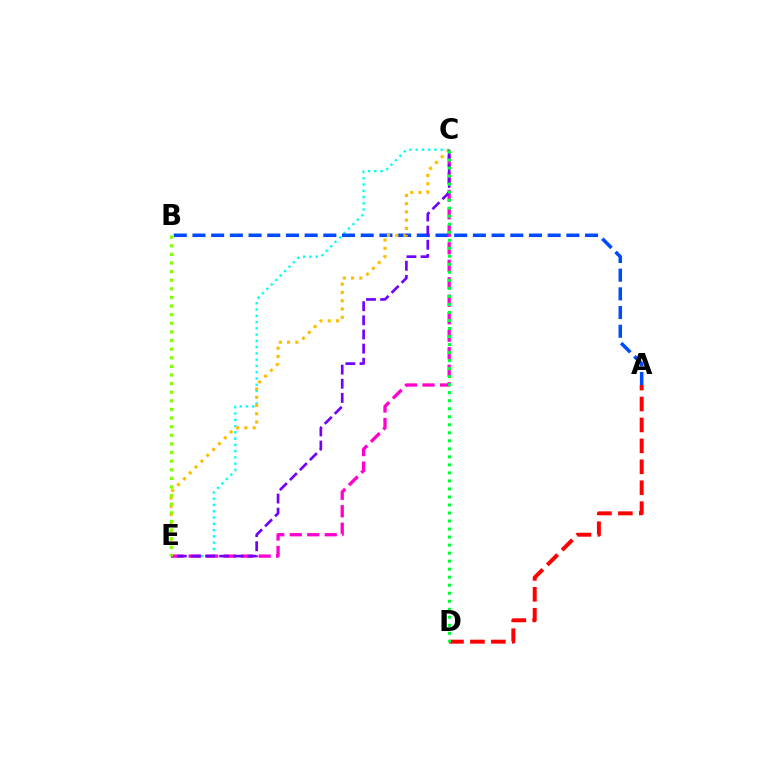{('C', 'E'): [{'color': '#00fff6', 'line_style': 'dotted', 'thickness': 1.7}, {'color': '#ffbd00', 'line_style': 'dotted', 'thickness': 2.24}, {'color': '#ff00cf', 'line_style': 'dashed', 'thickness': 2.38}, {'color': '#7200ff', 'line_style': 'dashed', 'thickness': 1.92}], ('A', 'B'): [{'color': '#004bff', 'line_style': 'dashed', 'thickness': 2.54}], ('A', 'D'): [{'color': '#ff0000', 'line_style': 'dashed', 'thickness': 2.84}], ('C', 'D'): [{'color': '#00ff39', 'line_style': 'dotted', 'thickness': 2.18}], ('B', 'E'): [{'color': '#84ff00', 'line_style': 'dotted', 'thickness': 2.34}]}